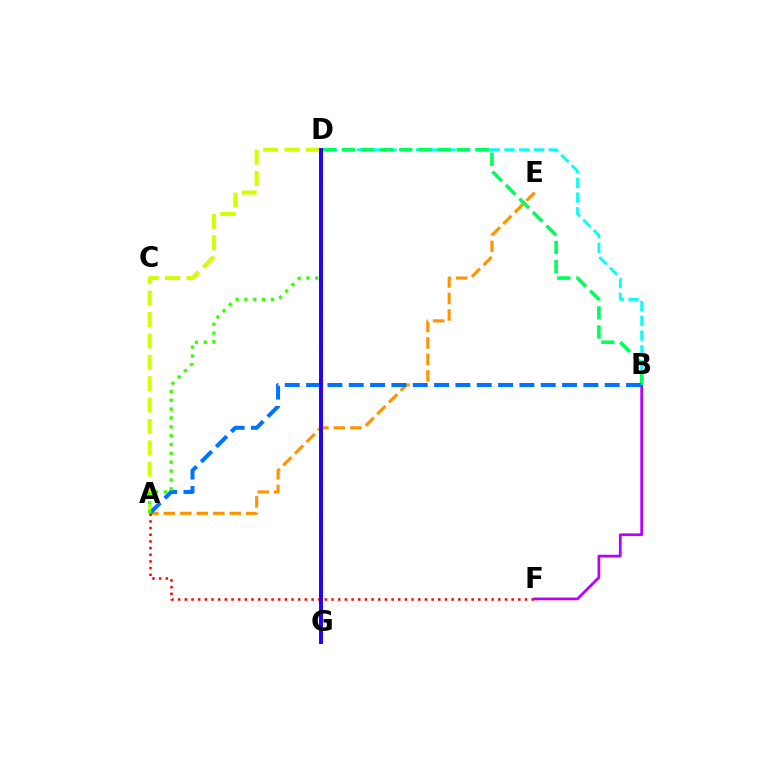{('D', 'G'): [{'color': '#ff00ac', 'line_style': 'dashed', 'thickness': 1.75}, {'color': '#2500ff', 'line_style': 'solid', 'thickness': 2.84}], ('B', 'D'): [{'color': '#00fff6', 'line_style': 'dashed', 'thickness': 2.0}, {'color': '#00ff5c', 'line_style': 'dashed', 'thickness': 2.6}], ('A', 'E'): [{'color': '#ff9400', 'line_style': 'dashed', 'thickness': 2.24}], ('B', 'F'): [{'color': '#b900ff', 'line_style': 'solid', 'thickness': 1.97}], ('A', 'D'): [{'color': '#d1ff00', 'line_style': 'dashed', 'thickness': 2.91}, {'color': '#3dff00', 'line_style': 'dotted', 'thickness': 2.41}], ('A', 'F'): [{'color': '#ff0000', 'line_style': 'dotted', 'thickness': 1.81}], ('A', 'B'): [{'color': '#0074ff', 'line_style': 'dashed', 'thickness': 2.9}]}